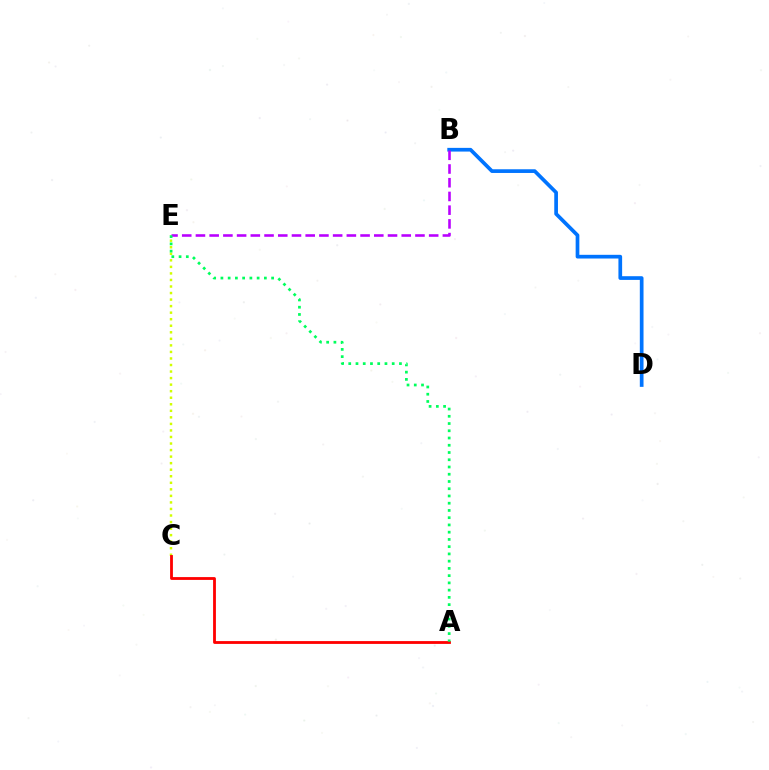{('C', 'E'): [{'color': '#d1ff00', 'line_style': 'dotted', 'thickness': 1.78}], ('B', 'D'): [{'color': '#0074ff', 'line_style': 'solid', 'thickness': 2.67}], ('B', 'E'): [{'color': '#b900ff', 'line_style': 'dashed', 'thickness': 1.86}], ('A', 'C'): [{'color': '#ff0000', 'line_style': 'solid', 'thickness': 2.02}], ('A', 'E'): [{'color': '#00ff5c', 'line_style': 'dotted', 'thickness': 1.97}]}